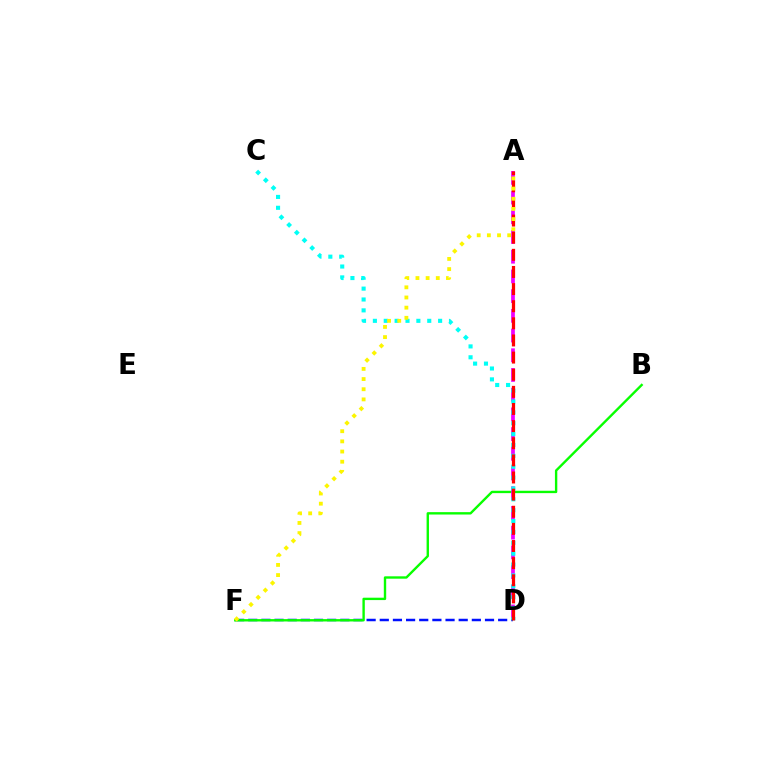{('D', 'F'): [{'color': '#0010ff', 'line_style': 'dashed', 'thickness': 1.79}], ('B', 'F'): [{'color': '#08ff00', 'line_style': 'solid', 'thickness': 1.71}], ('A', 'D'): [{'color': '#ee00ff', 'line_style': 'dashed', 'thickness': 2.68}, {'color': '#ff0000', 'line_style': 'dashed', 'thickness': 2.33}], ('C', 'D'): [{'color': '#00fff6', 'line_style': 'dotted', 'thickness': 2.95}], ('A', 'F'): [{'color': '#fcf500', 'line_style': 'dotted', 'thickness': 2.76}]}